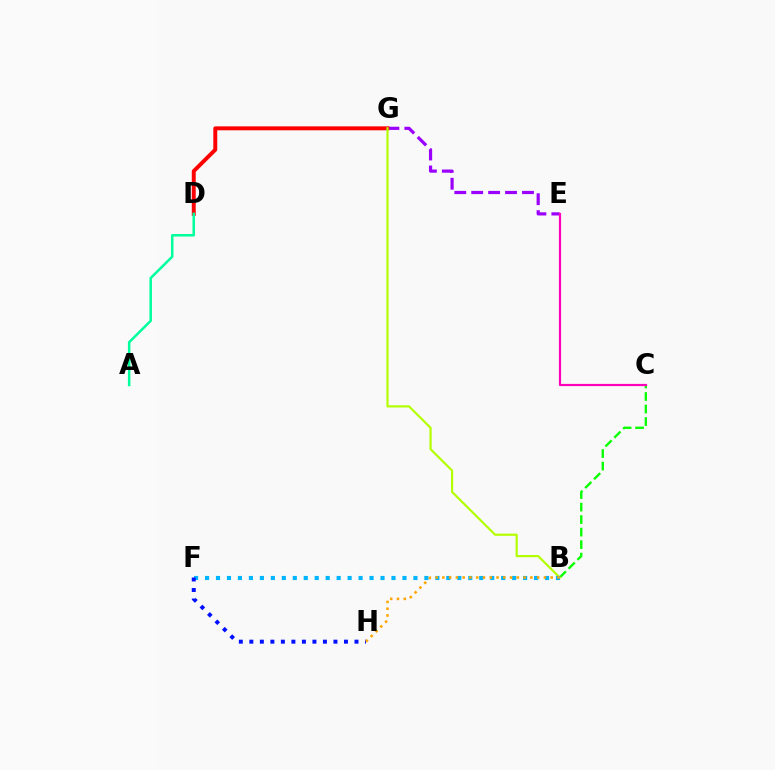{('E', 'G'): [{'color': '#9b00ff', 'line_style': 'dashed', 'thickness': 2.3}], ('B', 'C'): [{'color': '#08ff00', 'line_style': 'dashed', 'thickness': 1.7}], ('D', 'G'): [{'color': '#ff0000', 'line_style': 'solid', 'thickness': 2.83}], ('C', 'E'): [{'color': '#ff00bd', 'line_style': 'solid', 'thickness': 1.58}], ('B', 'G'): [{'color': '#b3ff00', 'line_style': 'solid', 'thickness': 1.57}], ('B', 'F'): [{'color': '#00b5ff', 'line_style': 'dotted', 'thickness': 2.98}], ('A', 'D'): [{'color': '#00ff9d', 'line_style': 'solid', 'thickness': 1.81}], ('F', 'H'): [{'color': '#0010ff', 'line_style': 'dotted', 'thickness': 2.86}], ('B', 'H'): [{'color': '#ffa500', 'line_style': 'dotted', 'thickness': 1.84}]}